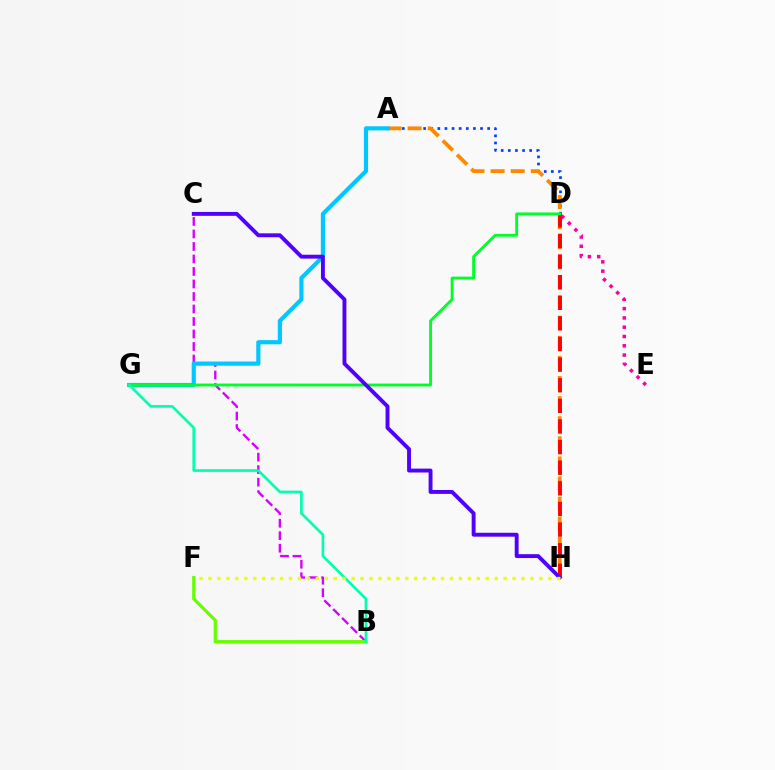{('D', 'E'): [{'color': '#ff00a0', 'line_style': 'dotted', 'thickness': 2.52}], ('B', 'C'): [{'color': '#d600ff', 'line_style': 'dashed', 'thickness': 1.7}], ('A', 'D'): [{'color': '#003fff', 'line_style': 'dotted', 'thickness': 1.93}], ('A', 'H'): [{'color': '#ff8800', 'line_style': 'dashed', 'thickness': 2.73}], ('A', 'G'): [{'color': '#00c7ff', 'line_style': 'solid', 'thickness': 3.0}], ('D', 'H'): [{'color': '#ff0000', 'line_style': 'dashed', 'thickness': 2.8}], ('D', 'G'): [{'color': '#00ff27', 'line_style': 'solid', 'thickness': 2.06}], ('C', 'H'): [{'color': '#4f00ff', 'line_style': 'solid', 'thickness': 2.79}], ('B', 'F'): [{'color': '#66ff00', 'line_style': 'solid', 'thickness': 2.3}], ('B', 'G'): [{'color': '#00ffaf', 'line_style': 'solid', 'thickness': 1.92}], ('F', 'H'): [{'color': '#eeff00', 'line_style': 'dotted', 'thickness': 2.43}]}